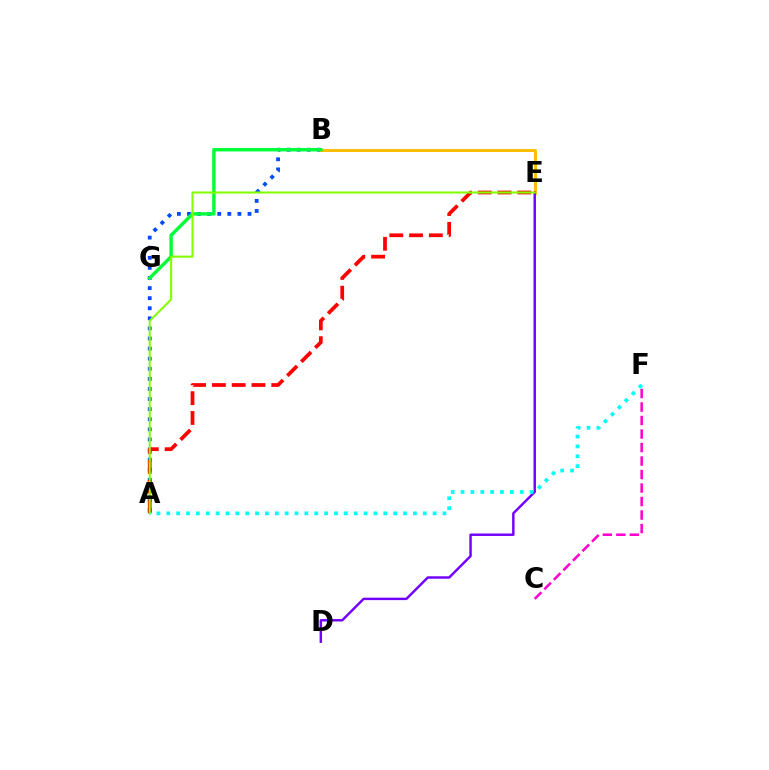{('C', 'F'): [{'color': '#ff00cf', 'line_style': 'dashed', 'thickness': 1.83}], ('A', 'B'): [{'color': '#004bff', 'line_style': 'dotted', 'thickness': 2.74}], ('A', 'E'): [{'color': '#ff0000', 'line_style': 'dashed', 'thickness': 2.69}, {'color': '#84ff00', 'line_style': 'solid', 'thickness': 1.51}], ('B', 'E'): [{'color': '#ffbd00', 'line_style': 'solid', 'thickness': 2.1}], ('B', 'G'): [{'color': '#00ff39', 'line_style': 'solid', 'thickness': 2.46}], ('D', 'E'): [{'color': '#7200ff', 'line_style': 'solid', 'thickness': 1.76}], ('A', 'F'): [{'color': '#00fff6', 'line_style': 'dotted', 'thickness': 2.68}]}